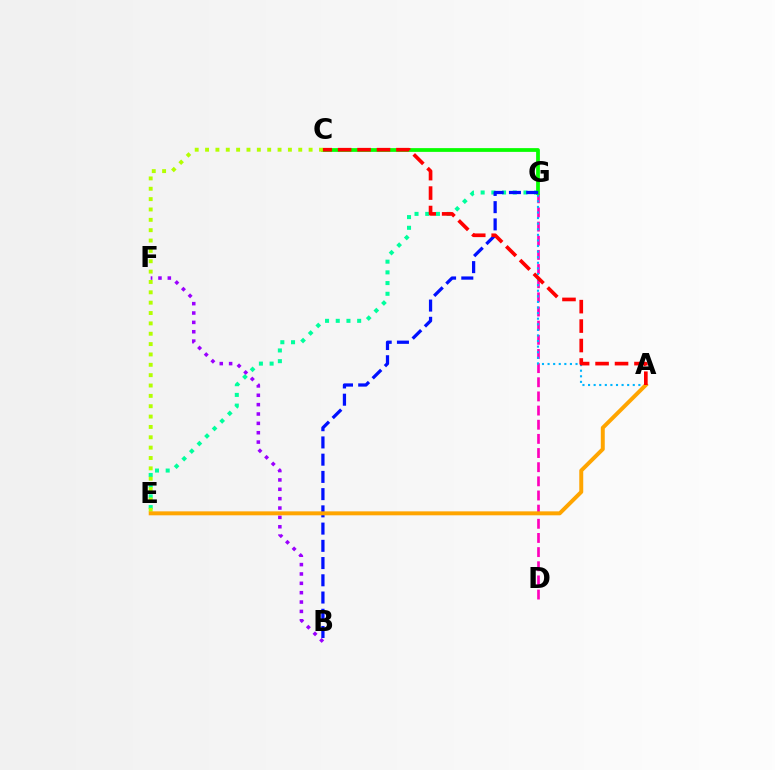{('E', 'G'): [{'color': '#00ff9d', 'line_style': 'dotted', 'thickness': 2.91}], ('D', 'G'): [{'color': '#ff00bd', 'line_style': 'dashed', 'thickness': 1.92}], ('A', 'G'): [{'color': '#00b5ff', 'line_style': 'dotted', 'thickness': 1.52}], ('C', 'G'): [{'color': '#08ff00', 'line_style': 'solid', 'thickness': 2.71}], ('B', 'F'): [{'color': '#9b00ff', 'line_style': 'dotted', 'thickness': 2.54}], ('B', 'G'): [{'color': '#0010ff', 'line_style': 'dashed', 'thickness': 2.34}], ('C', 'E'): [{'color': '#b3ff00', 'line_style': 'dotted', 'thickness': 2.81}], ('A', 'E'): [{'color': '#ffa500', 'line_style': 'solid', 'thickness': 2.85}], ('A', 'C'): [{'color': '#ff0000', 'line_style': 'dashed', 'thickness': 2.64}]}